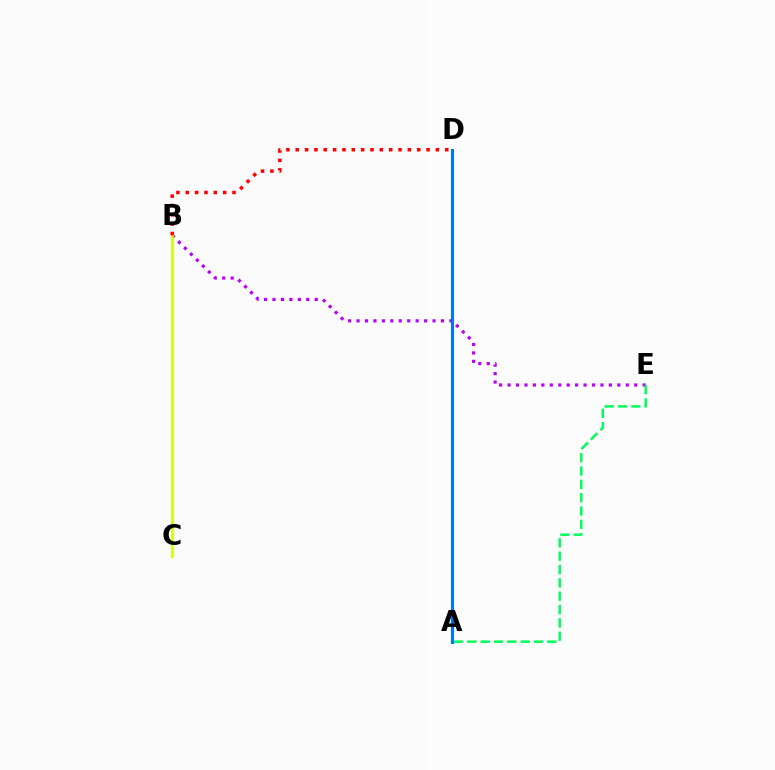{('B', 'E'): [{'color': '#b900ff', 'line_style': 'dotted', 'thickness': 2.29}], ('A', 'D'): [{'color': '#0074ff', 'line_style': 'solid', 'thickness': 2.23}], ('B', 'C'): [{'color': '#d1ff00', 'line_style': 'solid', 'thickness': 1.92}], ('A', 'E'): [{'color': '#00ff5c', 'line_style': 'dashed', 'thickness': 1.81}], ('B', 'D'): [{'color': '#ff0000', 'line_style': 'dotted', 'thickness': 2.54}]}